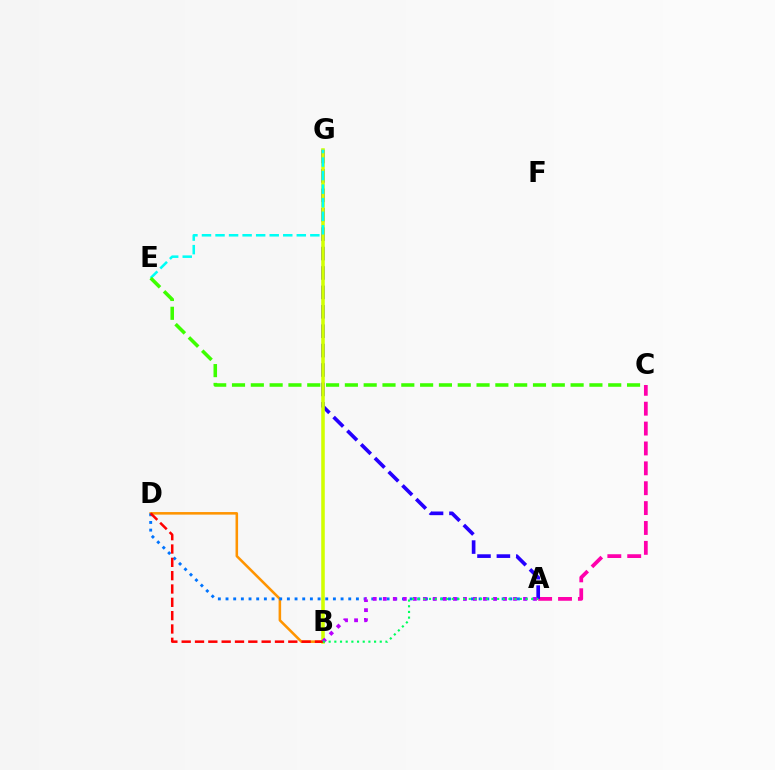{('A', 'C'): [{'color': '#ff00ac', 'line_style': 'dashed', 'thickness': 2.7}], ('A', 'G'): [{'color': '#2500ff', 'line_style': 'dashed', 'thickness': 2.64}], ('B', 'G'): [{'color': '#d1ff00', 'line_style': 'solid', 'thickness': 2.56}], ('B', 'D'): [{'color': '#ff9400', 'line_style': 'solid', 'thickness': 1.84}, {'color': '#ff0000', 'line_style': 'dashed', 'thickness': 1.81}], ('E', 'G'): [{'color': '#00fff6', 'line_style': 'dashed', 'thickness': 1.84}], ('C', 'E'): [{'color': '#3dff00', 'line_style': 'dashed', 'thickness': 2.56}], ('A', 'D'): [{'color': '#0074ff', 'line_style': 'dotted', 'thickness': 2.08}], ('A', 'B'): [{'color': '#b900ff', 'line_style': 'dotted', 'thickness': 2.72}, {'color': '#00ff5c', 'line_style': 'dotted', 'thickness': 1.54}]}